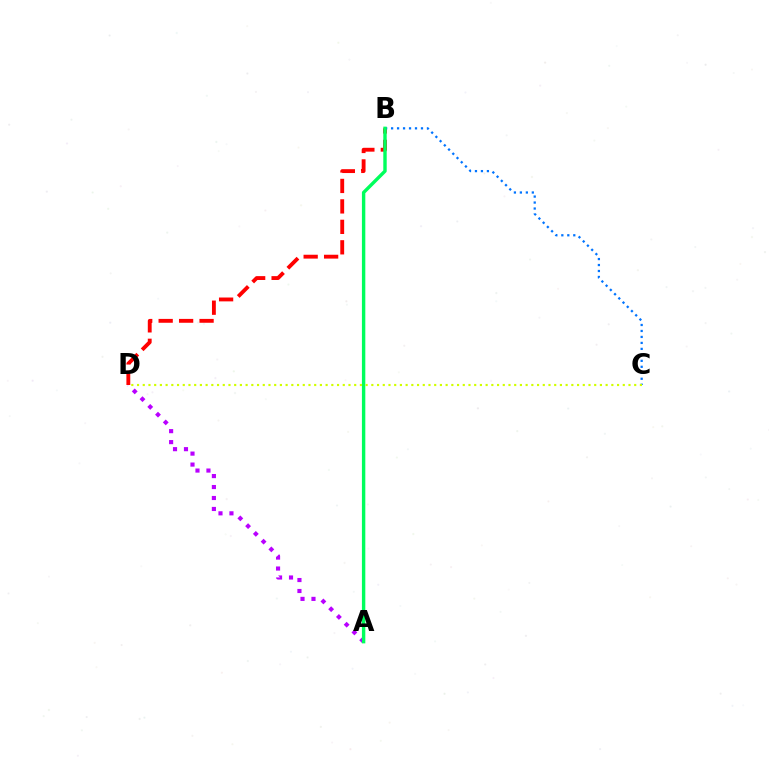{('A', 'D'): [{'color': '#b900ff', 'line_style': 'dotted', 'thickness': 2.98}], ('B', 'D'): [{'color': '#ff0000', 'line_style': 'dashed', 'thickness': 2.78}], ('B', 'C'): [{'color': '#0074ff', 'line_style': 'dotted', 'thickness': 1.62}], ('A', 'B'): [{'color': '#00ff5c', 'line_style': 'solid', 'thickness': 2.45}], ('C', 'D'): [{'color': '#d1ff00', 'line_style': 'dotted', 'thickness': 1.55}]}